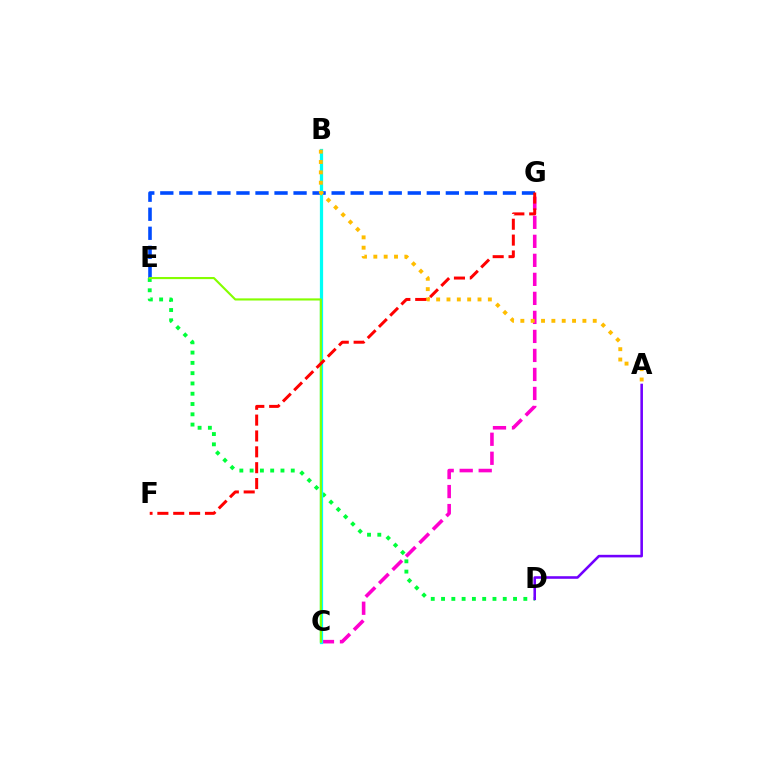{('C', 'G'): [{'color': '#ff00cf', 'line_style': 'dashed', 'thickness': 2.58}], ('E', 'G'): [{'color': '#004bff', 'line_style': 'dashed', 'thickness': 2.59}], ('D', 'E'): [{'color': '#00ff39', 'line_style': 'dotted', 'thickness': 2.79}], ('A', 'D'): [{'color': '#7200ff', 'line_style': 'solid', 'thickness': 1.86}], ('B', 'C'): [{'color': '#00fff6', 'line_style': 'solid', 'thickness': 2.33}], ('A', 'B'): [{'color': '#ffbd00', 'line_style': 'dotted', 'thickness': 2.81}], ('C', 'E'): [{'color': '#84ff00', 'line_style': 'solid', 'thickness': 1.53}], ('F', 'G'): [{'color': '#ff0000', 'line_style': 'dashed', 'thickness': 2.15}]}